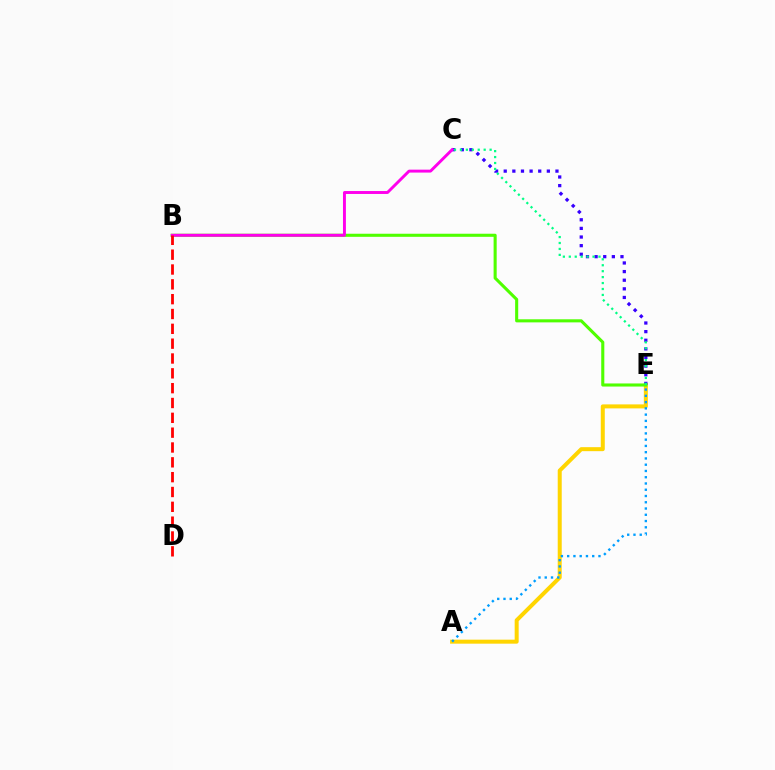{('A', 'E'): [{'color': '#ffd500', 'line_style': 'solid', 'thickness': 2.88}, {'color': '#009eff', 'line_style': 'dotted', 'thickness': 1.7}], ('C', 'E'): [{'color': '#3700ff', 'line_style': 'dotted', 'thickness': 2.34}, {'color': '#00ff86', 'line_style': 'dotted', 'thickness': 1.61}], ('B', 'E'): [{'color': '#4fff00', 'line_style': 'solid', 'thickness': 2.22}], ('B', 'C'): [{'color': '#ff00ed', 'line_style': 'solid', 'thickness': 2.11}], ('B', 'D'): [{'color': '#ff0000', 'line_style': 'dashed', 'thickness': 2.01}]}